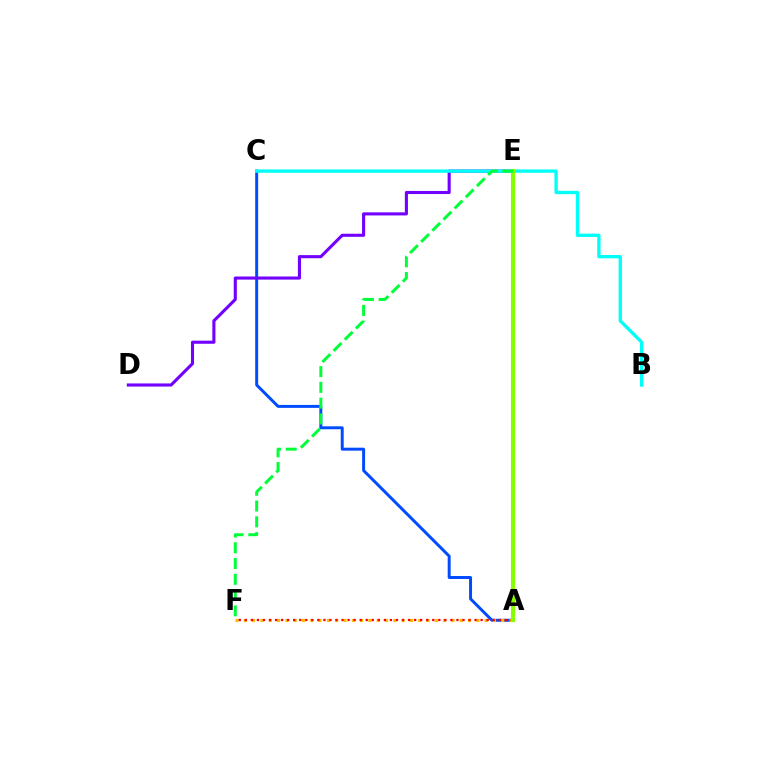{('A', 'C'): [{'color': '#004bff', 'line_style': 'solid', 'thickness': 2.13}], ('D', 'E'): [{'color': '#7200ff', 'line_style': 'solid', 'thickness': 2.23}], ('A', 'F'): [{'color': '#ffbd00', 'line_style': 'dotted', 'thickness': 2.26}, {'color': '#ff0000', 'line_style': 'dotted', 'thickness': 1.64}], ('A', 'E'): [{'color': '#ff00cf', 'line_style': 'solid', 'thickness': 2.17}, {'color': '#84ff00', 'line_style': 'solid', 'thickness': 2.97}], ('B', 'C'): [{'color': '#00fff6', 'line_style': 'solid', 'thickness': 2.39}], ('E', 'F'): [{'color': '#00ff39', 'line_style': 'dashed', 'thickness': 2.14}]}